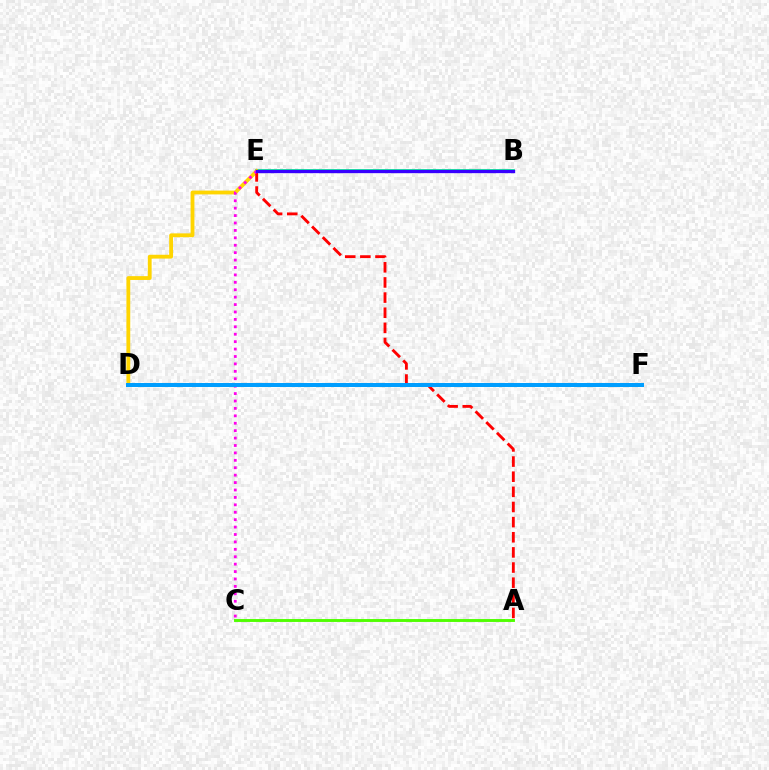{('B', 'E'): [{'color': '#00ff86', 'line_style': 'solid', 'thickness': 2.69}, {'color': '#3700ff', 'line_style': 'solid', 'thickness': 2.4}], ('D', 'E'): [{'color': '#ffd500', 'line_style': 'solid', 'thickness': 2.75}], ('A', 'E'): [{'color': '#ff0000', 'line_style': 'dashed', 'thickness': 2.06}], ('C', 'E'): [{'color': '#ff00ed', 'line_style': 'dotted', 'thickness': 2.02}], ('A', 'C'): [{'color': '#4fff00', 'line_style': 'solid', 'thickness': 2.09}], ('D', 'F'): [{'color': '#009eff', 'line_style': 'solid', 'thickness': 2.87}]}